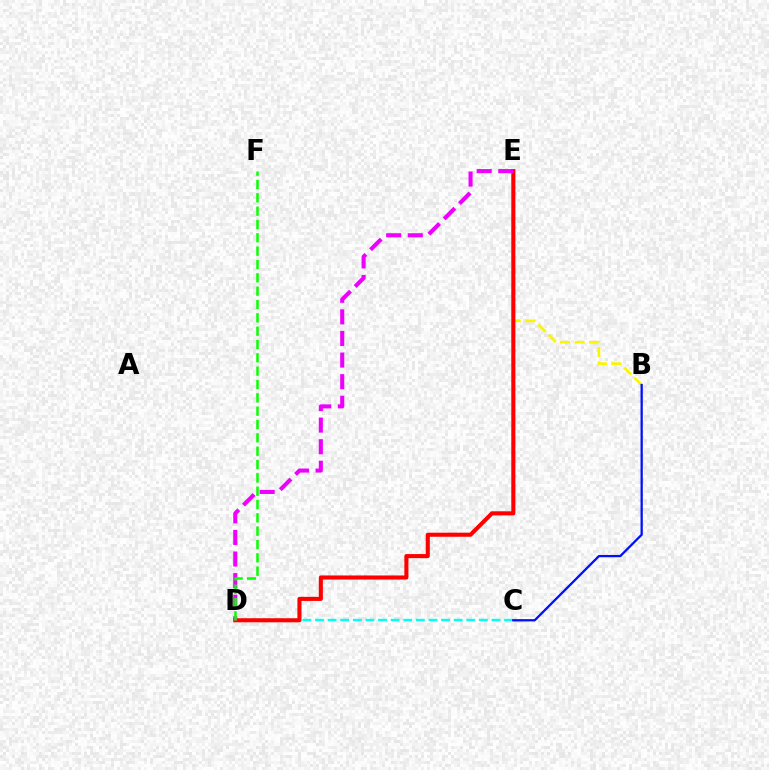{('C', 'D'): [{'color': '#00fff6', 'line_style': 'dashed', 'thickness': 1.71}], ('B', 'E'): [{'color': '#fcf500', 'line_style': 'dashed', 'thickness': 1.97}], ('D', 'E'): [{'color': '#ff0000', 'line_style': 'solid', 'thickness': 2.94}, {'color': '#ee00ff', 'line_style': 'dashed', 'thickness': 2.93}], ('B', 'C'): [{'color': '#0010ff', 'line_style': 'solid', 'thickness': 1.64}], ('D', 'F'): [{'color': '#08ff00', 'line_style': 'dashed', 'thickness': 1.81}]}